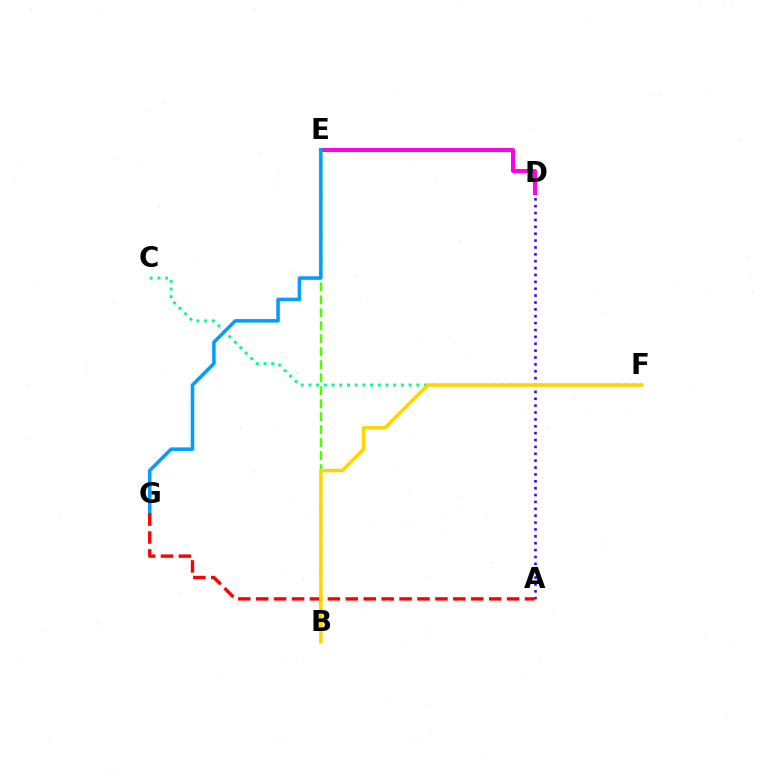{('C', 'F'): [{'color': '#00ff86', 'line_style': 'dotted', 'thickness': 2.09}], ('A', 'D'): [{'color': '#3700ff', 'line_style': 'dotted', 'thickness': 1.87}], ('B', 'E'): [{'color': '#4fff00', 'line_style': 'dashed', 'thickness': 1.76}], ('D', 'E'): [{'color': '#ff00ed', 'line_style': 'solid', 'thickness': 2.9}], ('E', 'G'): [{'color': '#009eff', 'line_style': 'solid', 'thickness': 2.55}], ('A', 'G'): [{'color': '#ff0000', 'line_style': 'dashed', 'thickness': 2.43}], ('B', 'F'): [{'color': '#ffd500', 'line_style': 'solid', 'thickness': 2.51}]}